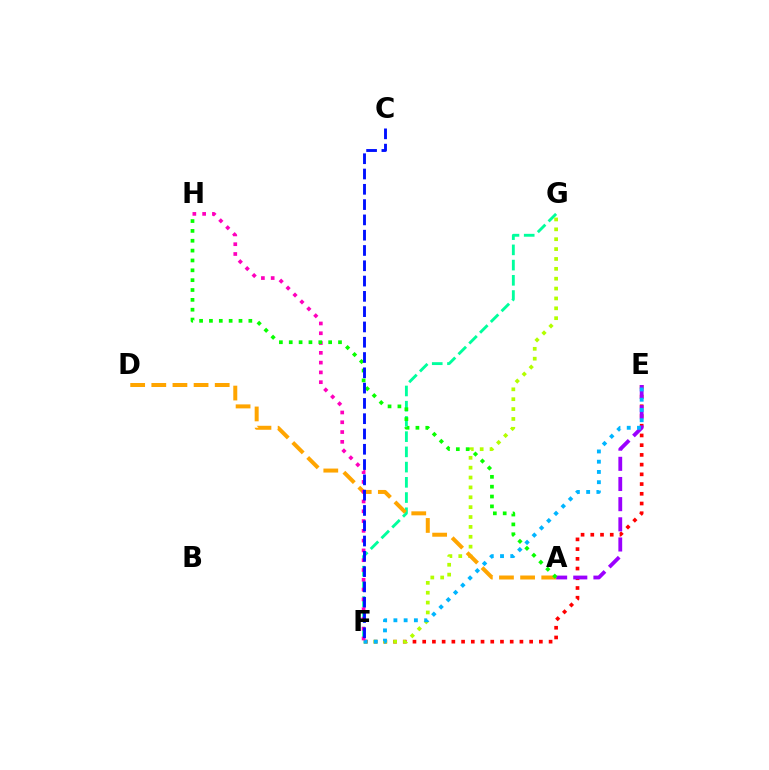{('F', 'G'): [{'color': '#00ff9d', 'line_style': 'dashed', 'thickness': 2.07}, {'color': '#b3ff00', 'line_style': 'dotted', 'thickness': 2.68}], ('E', 'F'): [{'color': '#ff0000', 'line_style': 'dotted', 'thickness': 2.64}, {'color': '#00b5ff', 'line_style': 'dotted', 'thickness': 2.78}], ('A', 'E'): [{'color': '#9b00ff', 'line_style': 'dashed', 'thickness': 2.74}], ('A', 'D'): [{'color': '#ffa500', 'line_style': 'dashed', 'thickness': 2.87}], ('F', 'H'): [{'color': '#ff00bd', 'line_style': 'dotted', 'thickness': 2.66}], ('A', 'H'): [{'color': '#08ff00', 'line_style': 'dotted', 'thickness': 2.68}], ('C', 'F'): [{'color': '#0010ff', 'line_style': 'dashed', 'thickness': 2.08}]}